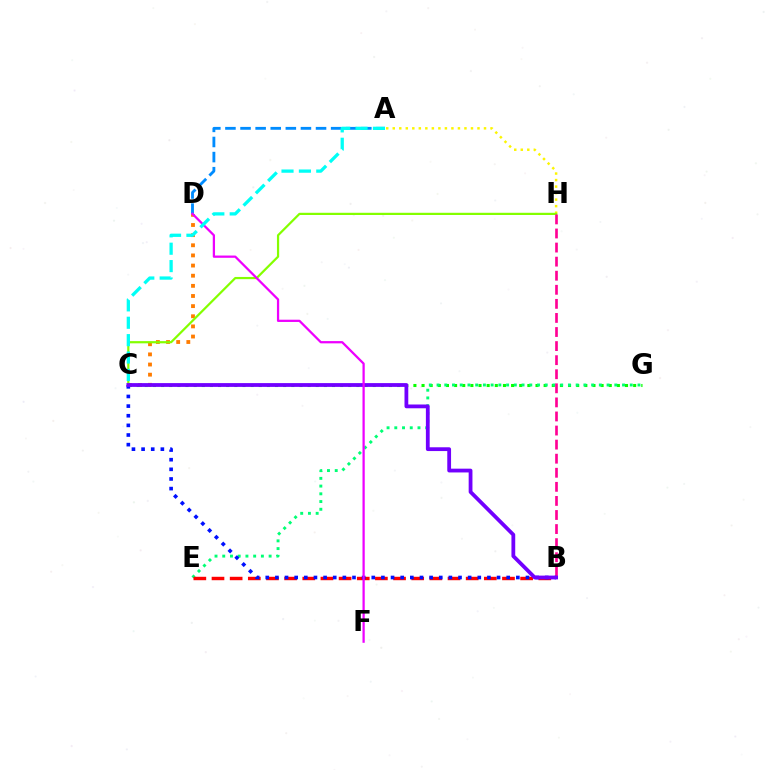{('C', 'D'): [{'color': '#ff7c00', 'line_style': 'dotted', 'thickness': 2.76}], ('A', 'H'): [{'color': '#fcf500', 'line_style': 'dotted', 'thickness': 1.77}], ('C', 'H'): [{'color': '#84ff00', 'line_style': 'solid', 'thickness': 1.59}], ('C', 'G'): [{'color': '#08ff00', 'line_style': 'dotted', 'thickness': 2.21}], ('E', 'G'): [{'color': '#00ff74', 'line_style': 'dotted', 'thickness': 2.1}], ('B', 'H'): [{'color': '#ff0094', 'line_style': 'dashed', 'thickness': 1.91}], ('B', 'E'): [{'color': '#ff0000', 'line_style': 'dashed', 'thickness': 2.47}], ('B', 'C'): [{'color': '#0010ff', 'line_style': 'dotted', 'thickness': 2.62}, {'color': '#7200ff', 'line_style': 'solid', 'thickness': 2.73}], ('A', 'D'): [{'color': '#008cff', 'line_style': 'dashed', 'thickness': 2.05}], ('D', 'F'): [{'color': '#ee00ff', 'line_style': 'solid', 'thickness': 1.62}], ('A', 'C'): [{'color': '#00fff6', 'line_style': 'dashed', 'thickness': 2.36}]}